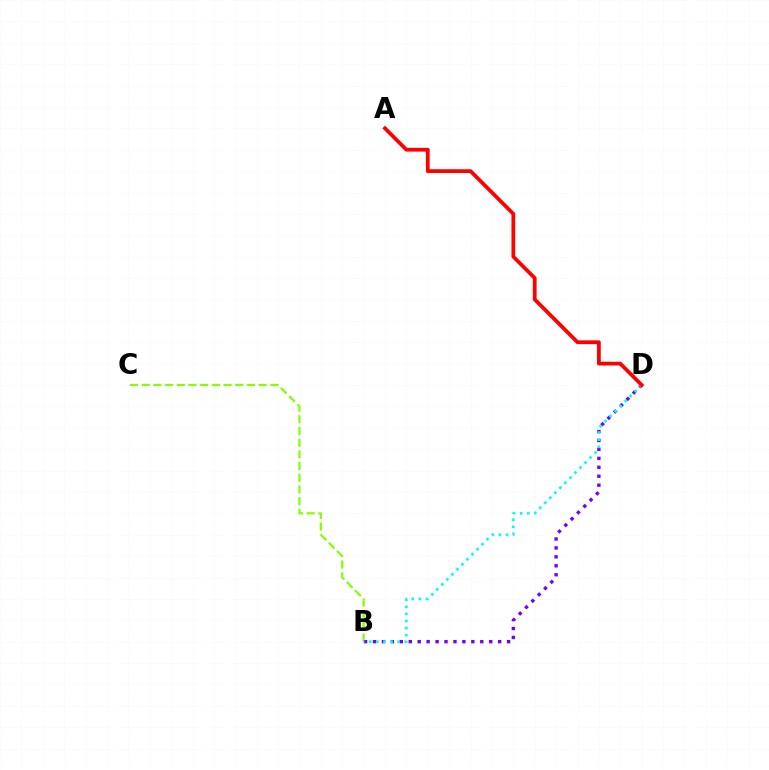{('B', 'C'): [{'color': '#84ff00', 'line_style': 'dashed', 'thickness': 1.59}], ('B', 'D'): [{'color': '#7200ff', 'line_style': 'dotted', 'thickness': 2.43}, {'color': '#00fff6', 'line_style': 'dotted', 'thickness': 1.93}], ('A', 'D'): [{'color': '#ff0000', 'line_style': 'solid', 'thickness': 2.71}]}